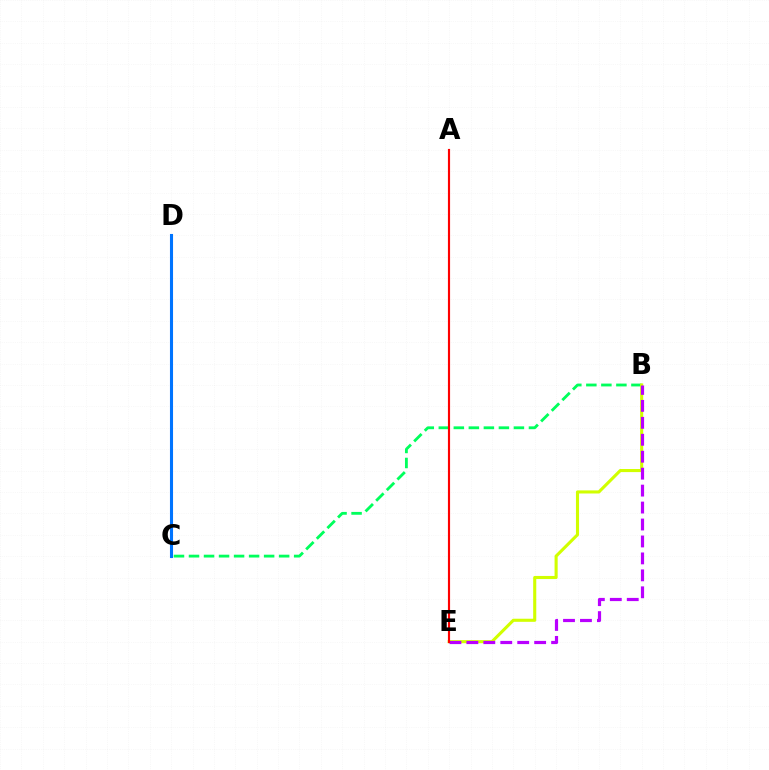{('B', 'C'): [{'color': '#00ff5c', 'line_style': 'dashed', 'thickness': 2.04}], ('B', 'E'): [{'color': '#d1ff00', 'line_style': 'solid', 'thickness': 2.23}, {'color': '#b900ff', 'line_style': 'dashed', 'thickness': 2.3}], ('C', 'D'): [{'color': '#0074ff', 'line_style': 'solid', 'thickness': 2.22}], ('A', 'E'): [{'color': '#ff0000', 'line_style': 'solid', 'thickness': 1.56}]}